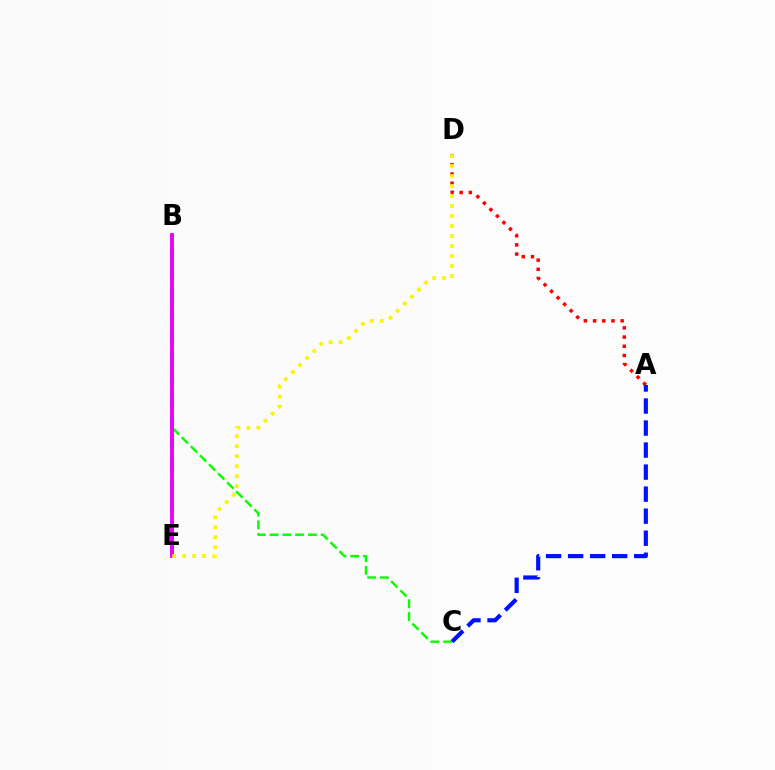{('B', 'C'): [{'color': '#08ff00', 'line_style': 'dashed', 'thickness': 1.74}], ('B', 'E'): [{'color': '#00fff6', 'line_style': 'dashed', 'thickness': 2.86}, {'color': '#ee00ff', 'line_style': 'solid', 'thickness': 2.79}], ('A', 'D'): [{'color': '#ff0000', 'line_style': 'dotted', 'thickness': 2.5}], ('D', 'E'): [{'color': '#fcf500', 'line_style': 'dotted', 'thickness': 2.72}], ('A', 'C'): [{'color': '#0010ff', 'line_style': 'dashed', 'thickness': 2.99}]}